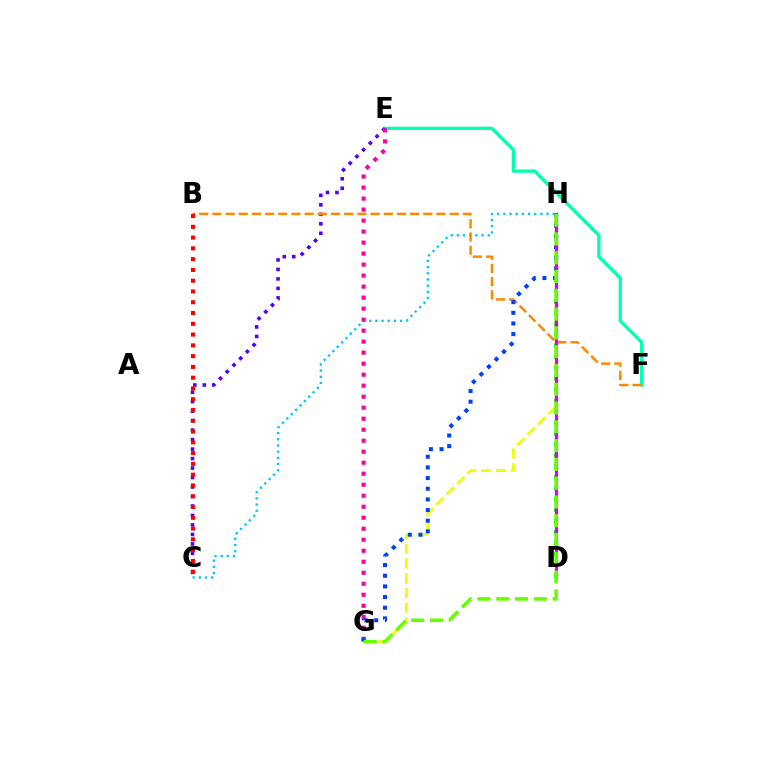{('E', 'F'): [{'color': '#00ffaf', 'line_style': 'solid', 'thickness': 2.36}], ('C', 'H'): [{'color': '#00c7ff', 'line_style': 'dotted', 'thickness': 1.68}], ('C', 'E'): [{'color': '#4f00ff', 'line_style': 'dotted', 'thickness': 2.58}], ('D', 'H'): [{'color': '#00ff27', 'line_style': 'dotted', 'thickness': 2.98}, {'color': '#d600ff', 'line_style': 'solid', 'thickness': 2.31}], ('G', 'H'): [{'color': '#eeff00', 'line_style': 'dashed', 'thickness': 2.01}, {'color': '#003fff', 'line_style': 'dotted', 'thickness': 2.9}, {'color': '#66ff00', 'line_style': 'dashed', 'thickness': 2.55}], ('B', 'F'): [{'color': '#ff8800', 'line_style': 'dashed', 'thickness': 1.79}], ('E', 'G'): [{'color': '#ff00a0', 'line_style': 'dotted', 'thickness': 2.99}], ('B', 'C'): [{'color': '#ff0000', 'line_style': 'dotted', 'thickness': 2.93}]}